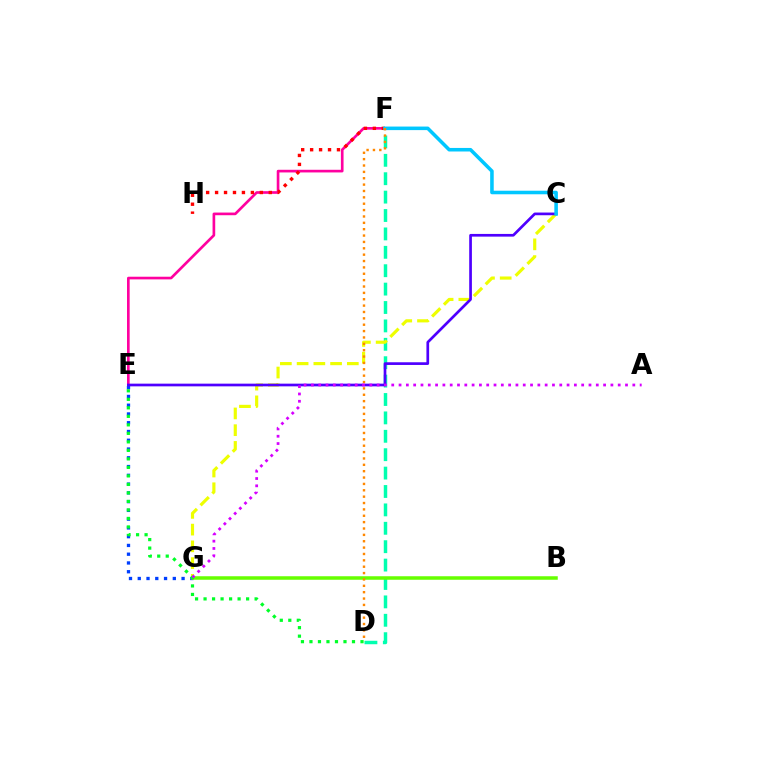{('D', 'F'): [{'color': '#00ffaf', 'line_style': 'dashed', 'thickness': 2.5}, {'color': '#ff8800', 'line_style': 'dotted', 'thickness': 1.73}], ('E', 'F'): [{'color': '#ff00a0', 'line_style': 'solid', 'thickness': 1.91}], ('F', 'H'): [{'color': '#ff0000', 'line_style': 'dotted', 'thickness': 2.43}], ('E', 'G'): [{'color': '#003fff', 'line_style': 'dotted', 'thickness': 2.38}], ('C', 'G'): [{'color': '#eeff00', 'line_style': 'dashed', 'thickness': 2.27}], ('C', 'E'): [{'color': '#4f00ff', 'line_style': 'solid', 'thickness': 1.94}], ('C', 'F'): [{'color': '#00c7ff', 'line_style': 'solid', 'thickness': 2.56}], ('B', 'G'): [{'color': '#66ff00', 'line_style': 'solid', 'thickness': 2.53}], ('D', 'E'): [{'color': '#00ff27', 'line_style': 'dotted', 'thickness': 2.31}], ('A', 'G'): [{'color': '#d600ff', 'line_style': 'dotted', 'thickness': 1.98}]}